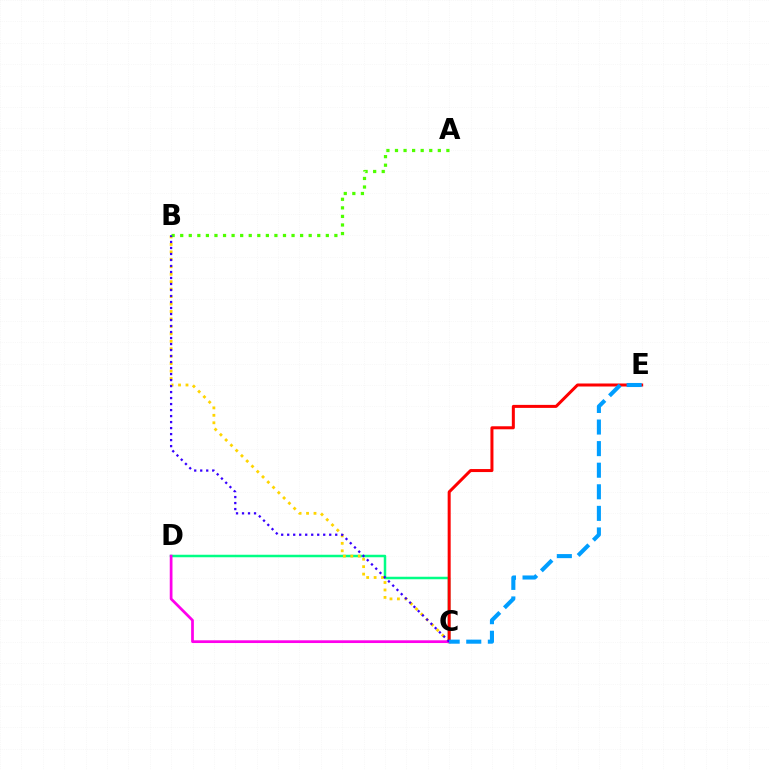{('C', 'D'): [{'color': '#00ff86', 'line_style': 'solid', 'thickness': 1.8}, {'color': '#ff00ed', 'line_style': 'solid', 'thickness': 1.97}], ('B', 'C'): [{'color': '#ffd500', 'line_style': 'dotted', 'thickness': 2.02}, {'color': '#3700ff', 'line_style': 'dotted', 'thickness': 1.63}], ('C', 'E'): [{'color': '#ff0000', 'line_style': 'solid', 'thickness': 2.17}, {'color': '#009eff', 'line_style': 'dashed', 'thickness': 2.93}], ('A', 'B'): [{'color': '#4fff00', 'line_style': 'dotted', 'thickness': 2.33}]}